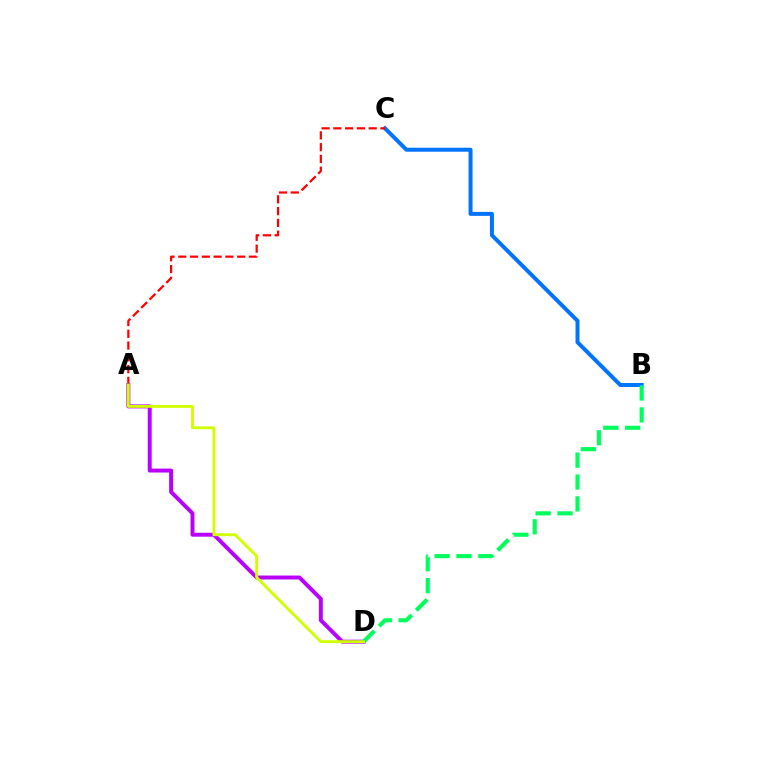{('A', 'D'): [{'color': '#b900ff', 'line_style': 'solid', 'thickness': 2.84}, {'color': '#d1ff00', 'line_style': 'solid', 'thickness': 2.08}], ('B', 'C'): [{'color': '#0074ff', 'line_style': 'solid', 'thickness': 2.86}], ('A', 'C'): [{'color': '#ff0000', 'line_style': 'dashed', 'thickness': 1.6}], ('B', 'D'): [{'color': '#00ff5c', 'line_style': 'dashed', 'thickness': 2.97}]}